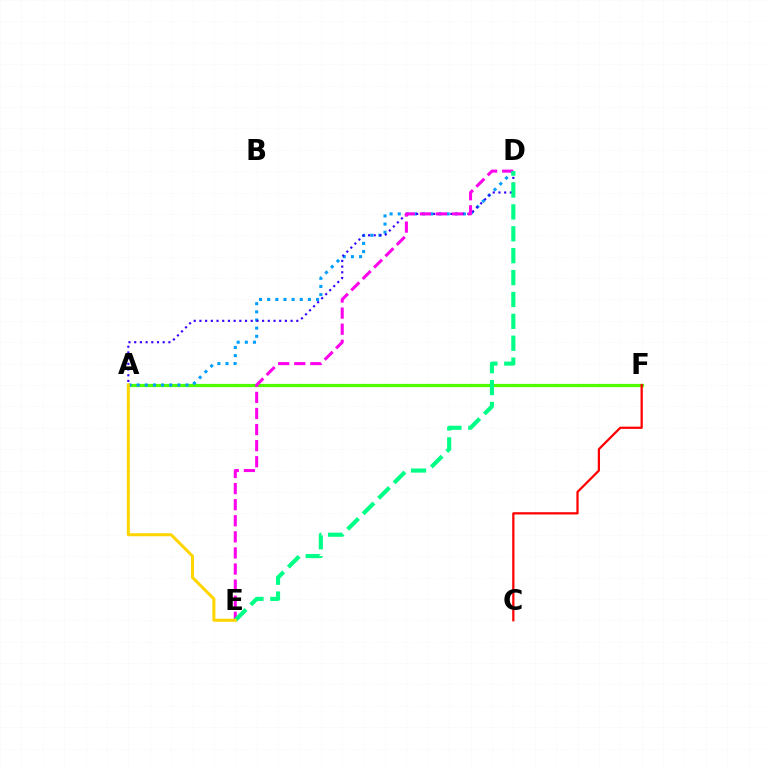{('A', 'F'): [{'color': '#4fff00', 'line_style': 'solid', 'thickness': 2.31}], ('A', 'D'): [{'color': '#009eff', 'line_style': 'dotted', 'thickness': 2.21}, {'color': '#3700ff', 'line_style': 'dotted', 'thickness': 1.55}], ('C', 'F'): [{'color': '#ff0000', 'line_style': 'solid', 'thickness': 1.62}], ('D', 'E'): [{'color': '#ff00ed', 'line_style': 'dashed', 'thickness': 2.19}, {'color': '#00ff86', 'line_style': 'dashed', 'thickness': 2.97}], ('A', 'E'): [{'color': '#ffd500', 'line_style': 'solid', 'thickness': 2.17}]}